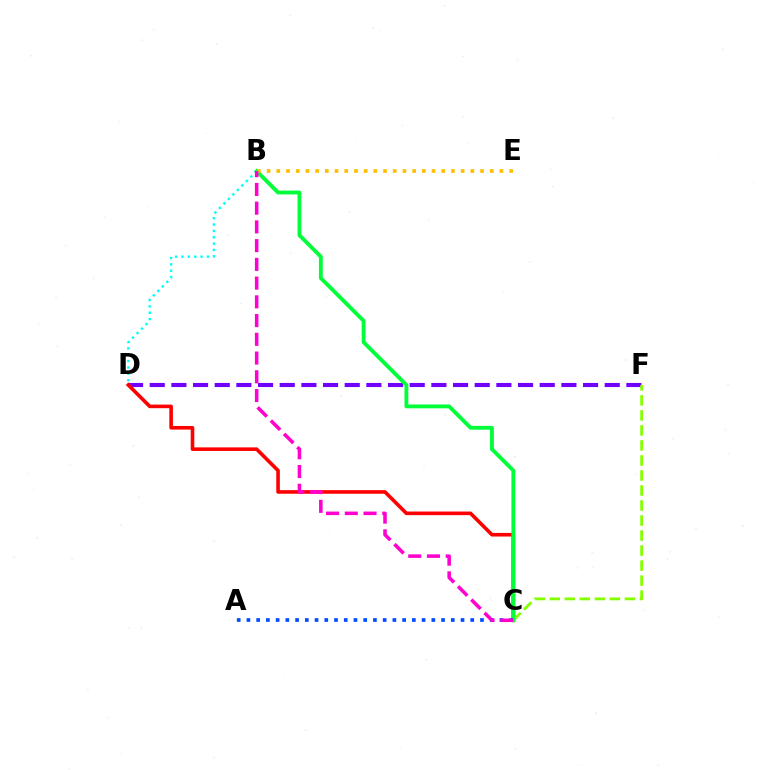{('D', 'F'): [{'color': '#7200ff', 'line_style': 'dashed', 'thickness': 2.94}], ('C', 'D'): [{'color': '#ff0000', 'line_style': 'solid', 'thickness': 2.59}], ('C', 'F'): [{'color': '#84ff00', 'line_style': 'dashed', 'thickness': 2.04}], ('B', 'C'): [{'color': '#00ff39', 'line_style': 'solid', 'thickness': 2.77}, {'color': '#ff00cf', 'line_style': 'dashed', 'thickness': 2.55}], ('A', 'C'): [{'color': '#004bff', 'line_style': 'dotted', 'thickness': 2.64}], ('B', 'D'): [{'color': '#00fff6', 'line_style': 'dotted', 'thickness': 1.73}], ('B', 'E'): [{'color': '#ffbd00', 'line_style': 'dotted', 'thickness': 2.64}]}